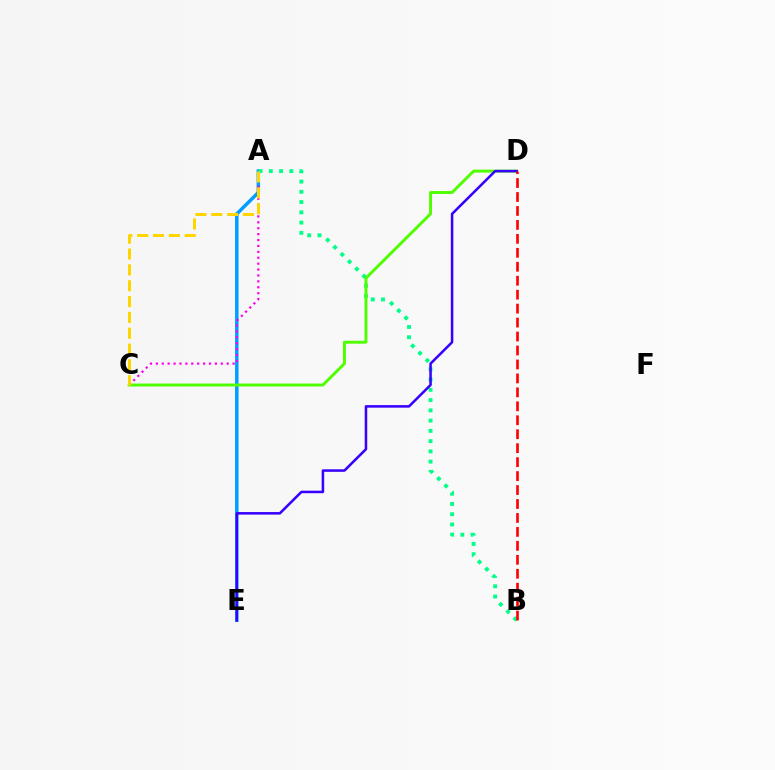{('A', 'E'): [{'color': '#009eff', 'line_style': 'solid', 'thickness': 2.51}], ('A', 'C'): [{'color': '#ff00ed', 'line_style': 'dotted', 'thickness': 1.6}, {'color': '#ffd500', 'line_style': 'dashed', 'thickness': 2.15}], ('A', 'B'): [{'color': '#00ff86', 'line_style': 'dotted', 'thickness': 2.79}], ('C', 'D'): [{'color': '#4fff00', 'line_style': 'solid', 'thickness': 2.11}], ('D', 'E'): [{'color': '#3700ff', 'line_style': 'solid', 'thickness': 1.83}], ('B', 'D'): [{'color': '#ff0000', 'line_style': 'dashed', 'thickness': 1.9}]}